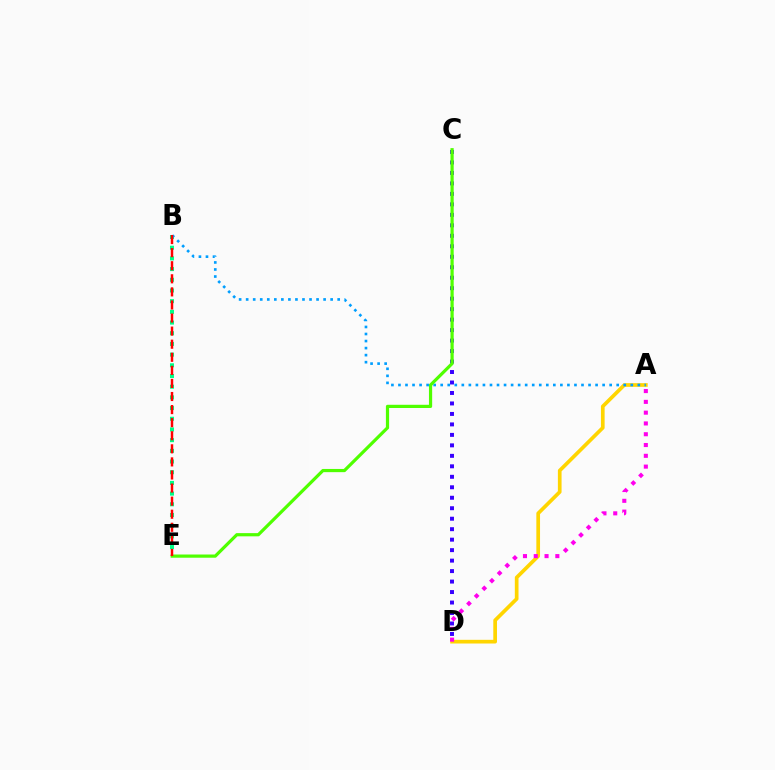{('B', 'E'): [{'color': '#00ff86', 'line_style': 'dotted', 'thickness': 2.9}, {'color': '#ff0000', 'line_style': 'dashed', 'thickness': 1.78}], ('A', 'D'): [{'color': '#ffd500', 'line_style': 'solid', 'thickness': 2.66}, {'color': '#ff00ed', 'line_style': 'dotted', 'thickness': 2.93}], ('C', 'D'): [{'color': '#3700ff', 'line_style': 'dotted', 'thickness': 2.85}], ('A', 'B'): [{'color': '#009eff', 'line_style': 'dotted', 'thickness': 1.91}], ('C', 'E'): [{'color': '#4fff00', 'line_style': 'solid', 'thickness': 2.31}]}